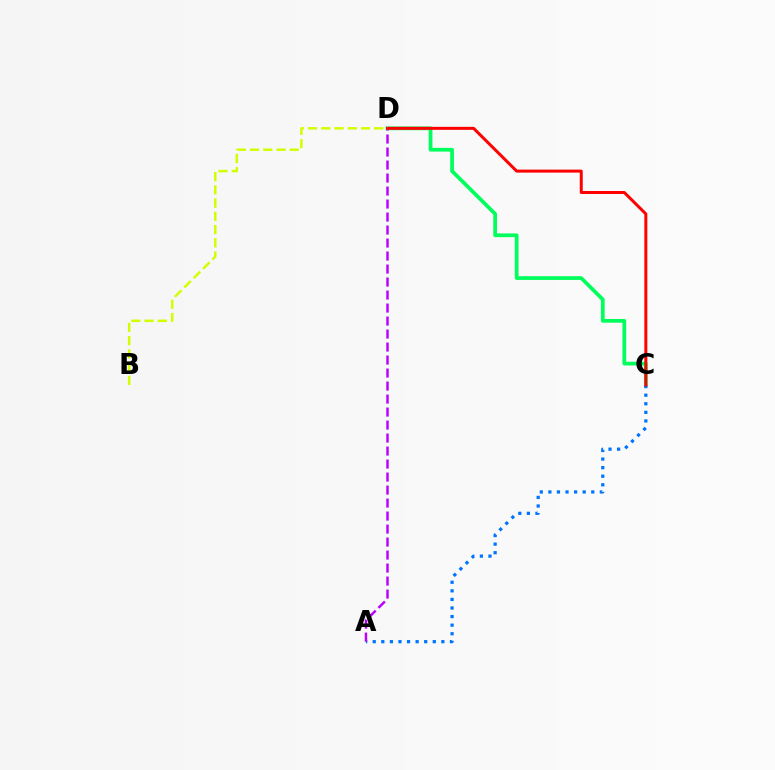{('C', 'D'): [{'color': '#00ff5c', 'line_style': 'solid', 'thickness': 2.69}, {'color': '#ff0000', 'line_style': 'solid', 'thickness': 2.16}], ('A', 'C'): [{'color': '#0074ff', 'line_style': 'dotted', 'thickness': 2.33}], ('A', 'D'): [{'color': '#b900ff', 'line_style': 'dashed', 'thickness': 1.77}], ('B', 'D'): [{'color': '#d1ff00', 'line_style': 'dashed', 'thickness': 1.8}]}